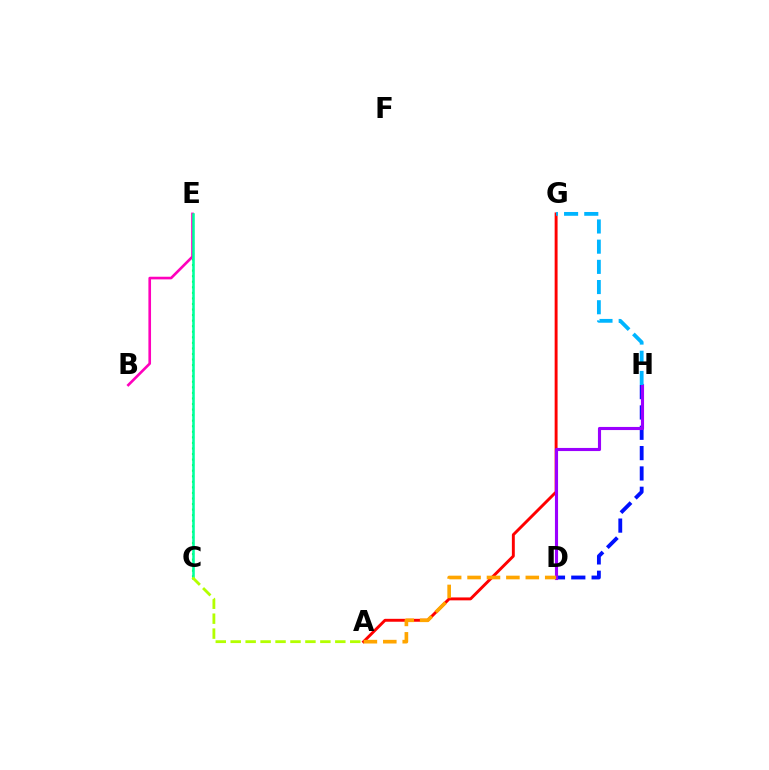{('C', 'E'): [{'color': '#08ff00', 'line_style': 'dotted', 'thickness': 1.51}, {'color': '#00ff9d', 'line_style': 'solid', 'thickness': 1.85}], ('D', 'H'): [{'color': '#0010ff', 'line_style': 'dashed', 'thickness': 2.76}, {'color': '#9b00ff', 'line_style': 'solid', 'thickness': 2.24}], ('A', 'G'): [{'color': '#ff0000', 'line_style': 'solid', 'thickness': 2.1}], ('B', 'E'): [{'color': '#ff00bd', 'line_style': 'solid', 'thickness': 1.9}], ('G', 'H'): [{'color': '#00b5ff', 'line_style': 'dashed', 'thickness': 2.74}], ('A', 'C'): [{'color': '#b3ff00', 'line_style': 'dashed', 'thickness': 2.03}], ('A', 'D'): [{'color': '#ffa500', 'line_style': 'dashed', 'thickness': 2.64}]}